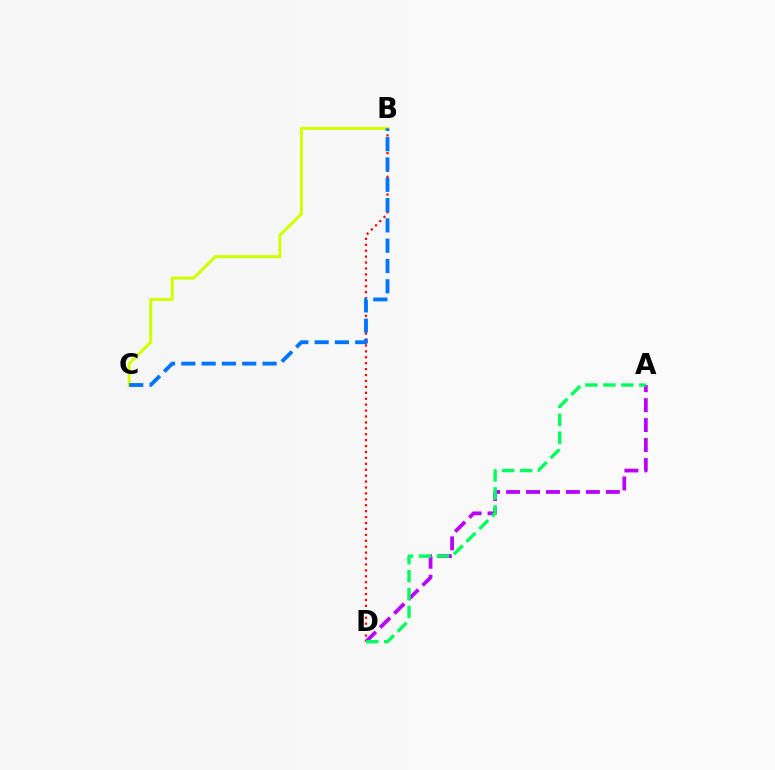{('B', 'D'): [{'color': '#ff0000', 'line_style': 'dotted', 'thickness': 1.61}], ('A', 'D'): [{'color': '#b900ff', 'line_style': 'dashed', 'thickness': 2.71}, {'color': '#00ff5c', 'line_style': 'dashed', 'thickness': 2.44}], ('B', 'C'): [{'color': '#d1ff00', 'line_style': 'solid', 'thickness': 2.19}, {'color': '#0074ff', 'line_style': 'dashed', 'thickness': 2.76}]}